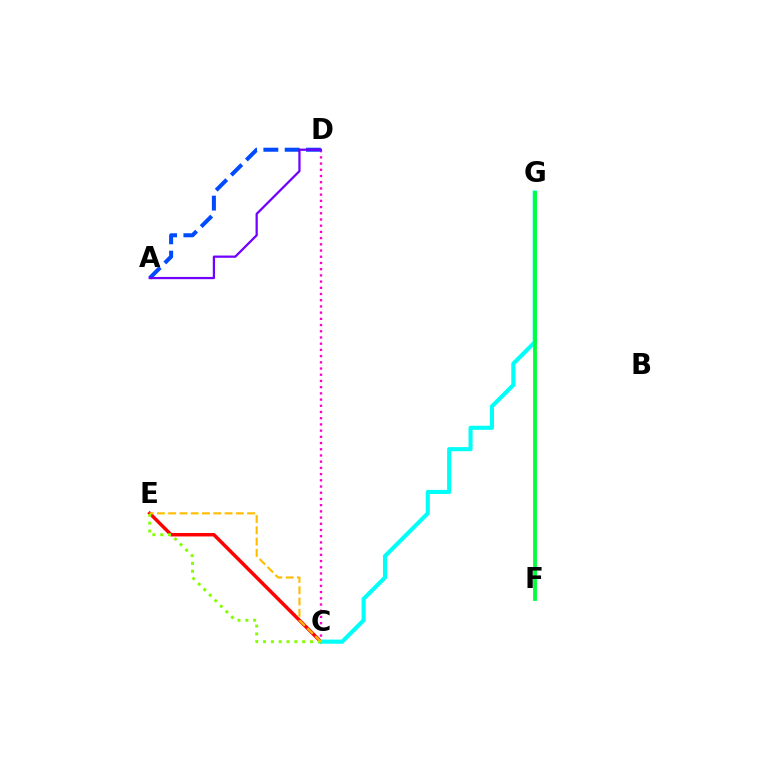{('C', 'D'): [{'color': '#ff00cf', 'line_style': 'dotted', 'thickness': 1.69}], ('C', 'E'): [{'color': '#ff0000', 'line_style': 'solid', 'thickness': 2.49}, {'color': '#84ff00', 'line_style': 'dotted', 'thickness': 2.13}, {'color': '#ffbd00', 'line_style': 'dashed', 'thickness': 1.53}], ('C', 'G'): [{'color': '#00fff6', 'line_style': 'solid', 'thickness': 2.95}], ('A', 'D'): [{'color': '#004bff', 'line_style': 'dashed', 'thickness': 2.9}, {'color': '#7200ff', 'line_style': 'solid', 'thickness': 1.62}], ('F', 'G'): [{'color': '#00ff39', 'line_style': 'solid', 'thickness': 2.73}]}